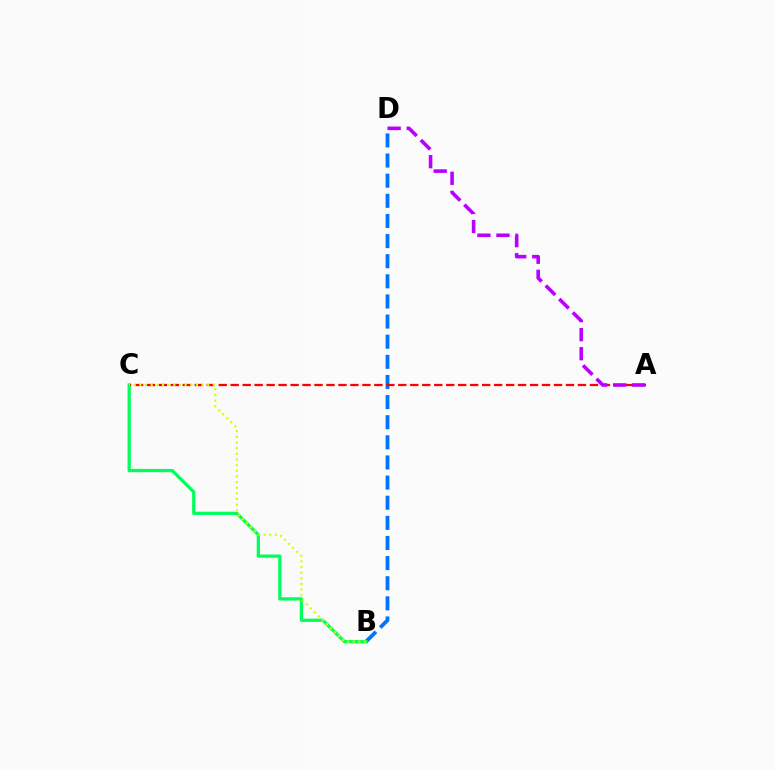{('B', 'D'): [{'color': '#0074ff', 'line_style': 'dashed', 'thickness': 2.73}], ('B', 'C'): [{'color': '#00ff5c', 'line_style': 'solid', 'thickness': 2.35}, {'color': '#d1ff00', 'line_style': 'dotted', 'thickness': 1.54}], ('A', 'C'): [{'color': '#ff0000', 'line_style': 'dashed', 'thickness': 1.63}], ('A', 'D'): [{'color': '#b900ff', 'line_style': 'dashed', 'thickness': 2.59}]}